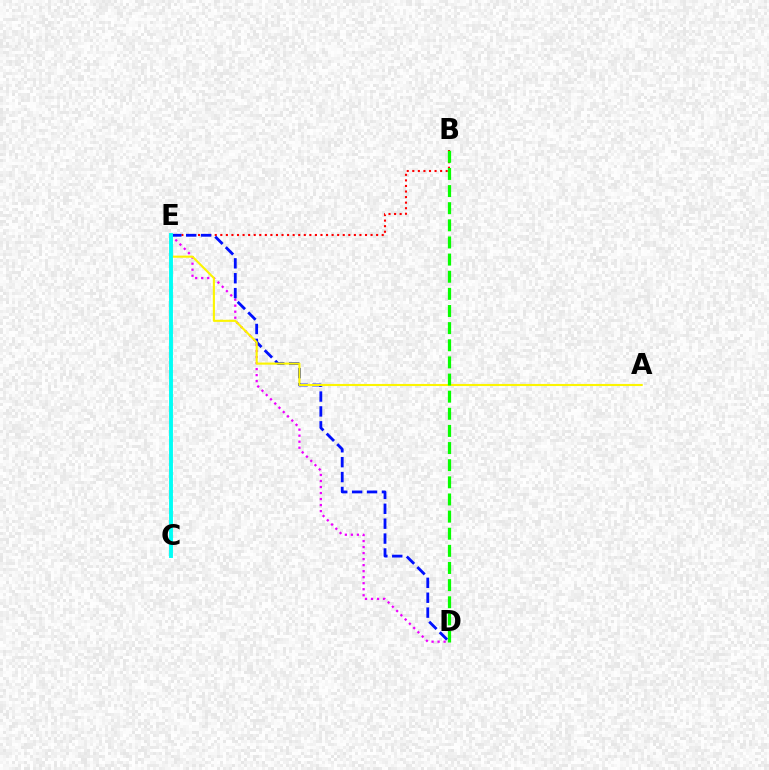{('D', 'E'): [{'color': '#ee00ff', 'line_style': 'dotted', 'thickness': 1.64}, {'color': '#0010ff', 'line_style': 'dashed', 'thickness': 2.02}], ('B', 'E'): [{'color': '#ff0000', 'line_style': 'dotted', 'thickness': 1.51}], ('A', 'E'): [{'color': '#fcf500', 'line_style': 'solid', 'thickness': 1.52}], ('C', 'E'): [{'color': '#00fff6', 'line_style': 'solid', 'thickness': 2.8}], ('B', 'D'): [{'color': '#08ff00', 'line_style': 'dashed', 'thickness': 2.33}]}